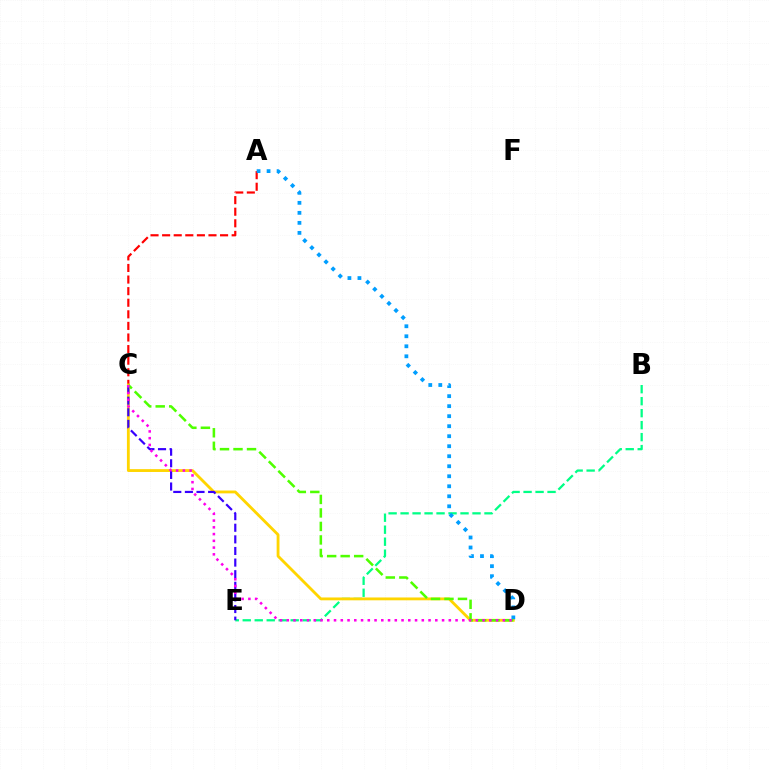{('B', 'E'): [{'color': '#00ff86', 'line_style': 'dashed', 'thickness': 1.63}], ('A', 'C'): [{'color': '#ff0000', 'line_style': 'dashed', 'thickness': 1.57}], ('C', 'D'): [{'color': '#ffd500', 'line_style': 'solid', 'thickness': 2.04}, {'color': '#4fff00', 'line_style': 'dashed', 'thickness': 1.83}, {'color': '#ff00ed', 'line_style': 'dotted', 'thickness': 1.83}], ('A', 'D'): [{'color': '#009eff', 'line_style': 'dotted', 'thickness': 2.72}], ('C', 'E'): [{'color': '#3700ff', 'line_style': 'dashed', 'thickness': 1.58}]}